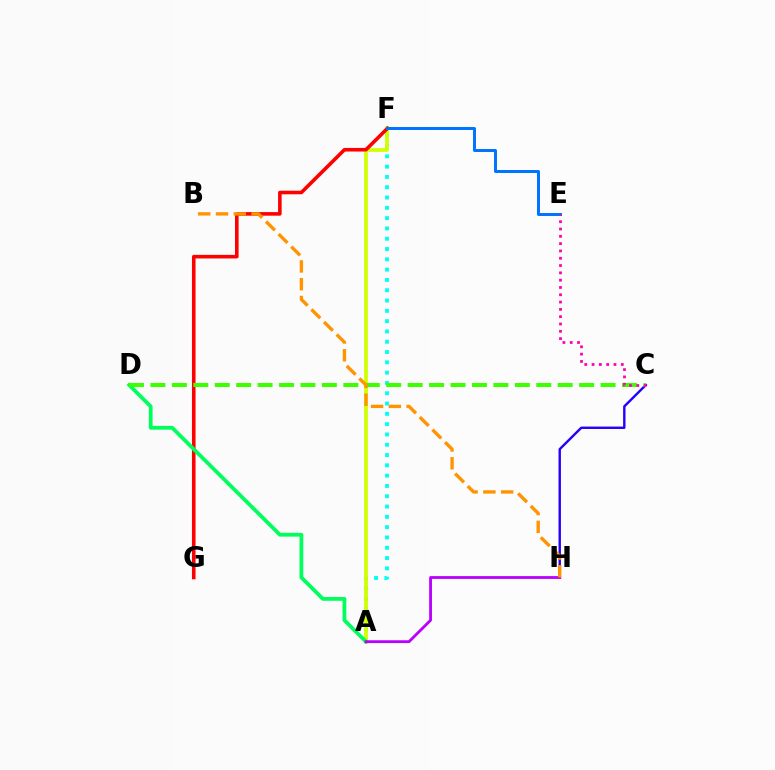{('A', 'F'): [{'color': '#00fff6', 'line_style': 'dotted', 'thickness': 2.8}, {'color': '#d1ff00', 'line_style': 'solid', 'thickness': 2.69}], ('F', 'G'): [{'color': '#ff0000', 'line_style': 'solid', 'thickness': 2.58}], ('C', 'H'): [{'color': '#2500ff', 'line_style': 'solid', 'thickness': 1.73}], ('A', 'D'): [{'color': '#00ff5c', 'line_style': 'solid', 'thickness': 2.72}], ('A', 'H'): [{'color': '#b900ff', 'line_style': 'solid', 'thickness': 2.03}], ('E', 'F'): [{'color': '#0074ff', 'line_style': 'solid', 'thickness': 2.15}], ('C', 'D'): [{'color': '#3dff00', 'line_style': 'dashed', 'thickness': 2.91}], ('B', 'H'): [{'color': '#ff9400', 'line_style': 'dashed', 'thickness': 2.42}], ('C', 'E'): [{'color': '#ff00ac', 'line_style': 'dotted', 'thickness': 1.99}]}